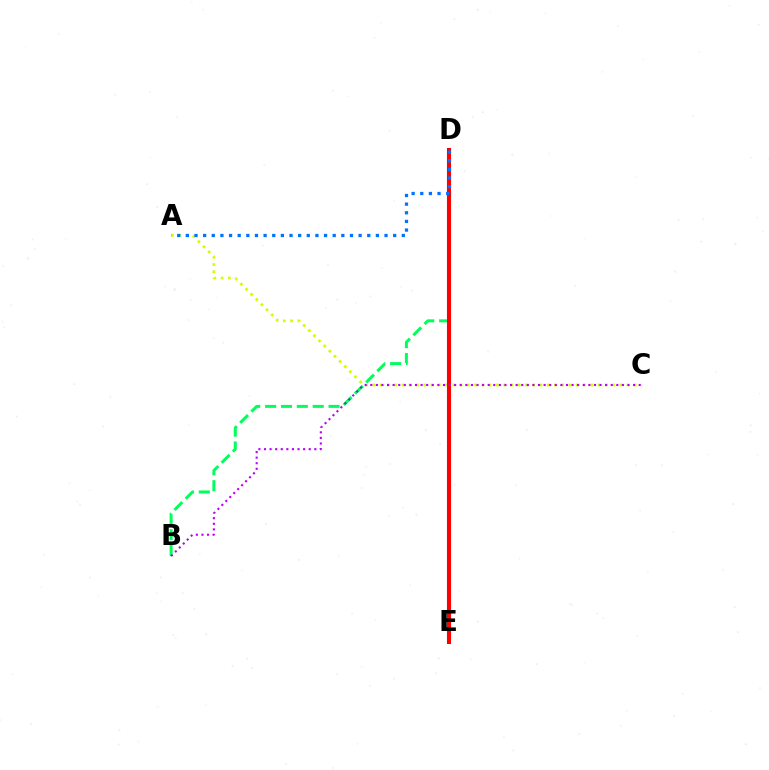{('A', 'C'): [{'color': '#d1ff00', 'line_style': 'dotted', 'thickness': 1.97}], ('B', 'D'): [{'color': '#00ff5c', 'line_style': 'dashed', 'thickness': 2.15}], ('D', 'E'): [{'color': '#ff0000', 'line_style': 'solid', 'thickness': 2.94}], ('A', 'D'): [{'color': '#0074ff', 'line_style': 'dotted', 'thickness': 2.35}], ('B', 'C'): [{'color': '#b900ff', 'line_style': 'dotted', 'thickness': 1.52}]}